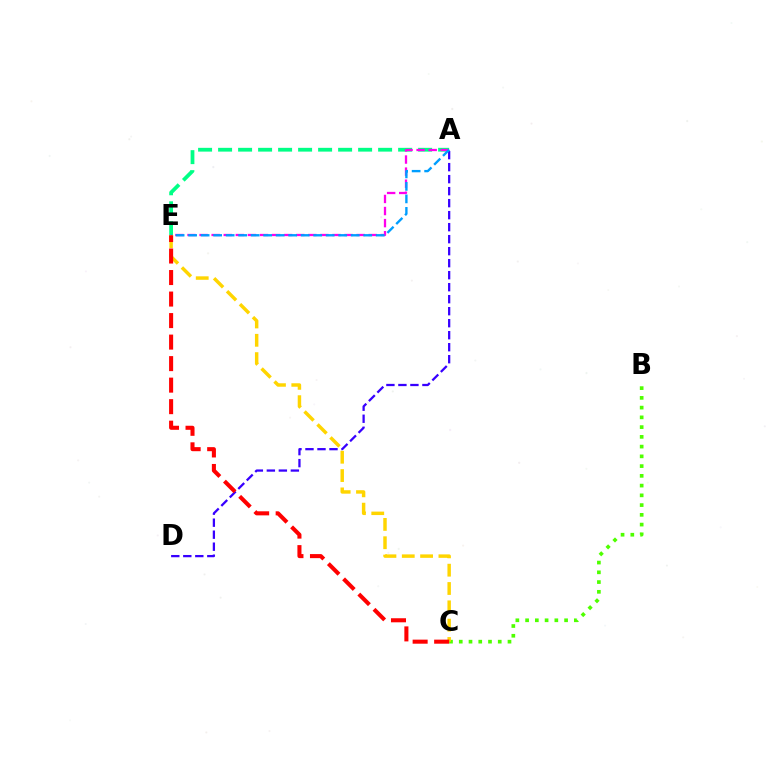{('A', 'D'): [{'color': '#3700ff', 'line_style': 'dashed', 'thickness': 1.63}], ('A', 'E'): [{'color': '#00ff86', 'line_style': 'dashed', 'thickness': 2.72}, {'color': '#ff00ed', 'line_style': 'dashed', 'thickness': 1.64}, {'color': '#009eff', 'line_style': 'dashed', 'thickness': 1.7}], ('B', 'C'): [{'color': '#4fff00', 'line_style': 'dotted', 'thickness': 2.65}], ('C', 'E'): [{'color': '#ffd500', 'line_style': 'dashed', 'thickness': 2.49}, {'color': '#ff0000', 'line_style': 'dashed', 'thickness': 2.92}]}